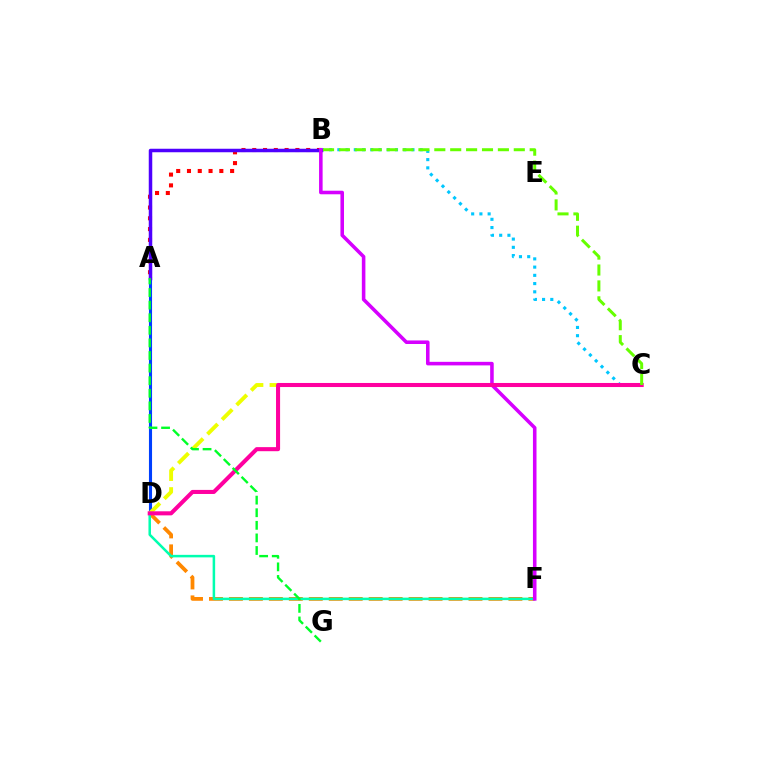{('B', 'C'): [{'color': '#00c7ff', 'line_style': 'dotted', 'thickness': 2.24}, {'color': '#66ff00', 'line_style': 'dashed', 'thickness': 2.16}], ('A', 'B'): [{'color': '#ff0000', 'line_style': 'dotted', 'thickness': 2.93}, {'color': '#4f00ff', 'line_style': 'solid', 'thickness': 2.52}], ('A', 'D'): [{'color': '#003fff', 'line_style': 'solid', 'thickness': 2.24}], ('D', 'F'): [{'color': '#ff8800', 'line_style': 'dashed', 'thickness': 2.71}, {'color': '#00ffaf', 'line_style': 'solid', 'thickness': 1.81}], ('C', 'D'): [{'color': '#eeff00', 'line_style': 'dashed', 'thickness': 2.8}, {'color': '#ff00a0', 'line_style': 'solid', 'thickness': 2.93}], ('B', 'F'): [{'color': '#d600ff', 'line_style': 'solid', 'thickness': 2.56}], ('A', 'G'): [{'color': '#00ff27', 'line_style': 'dashed', 'thickness': 1.71}]}